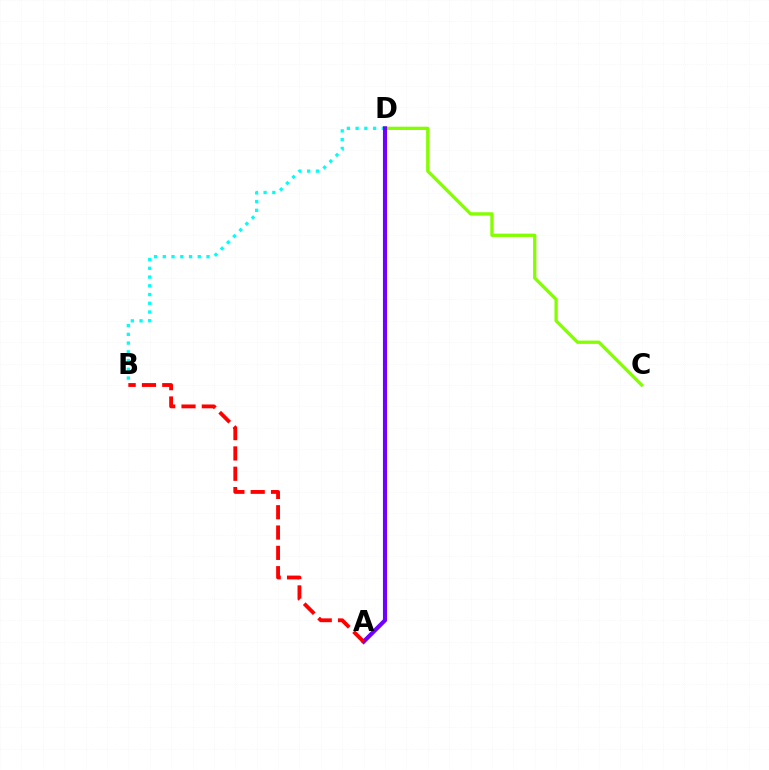{('C', 'D'): [{'color': '#84ff00', 'line_style': 'solid', 'thickness': 2.38}], ('B', 'D'): [{'color': '#00fff6', 'line_style': 'dotted', 'thickness': 2.38}], ('A', 'D'): [{'color': '#7200ff', 'line_style': 'solid', 'thickness': 2.97}], ('A', 'B'): [{'color': '#ff0000', 'line_style': 'dashed', 'thickness': 2.76}]}